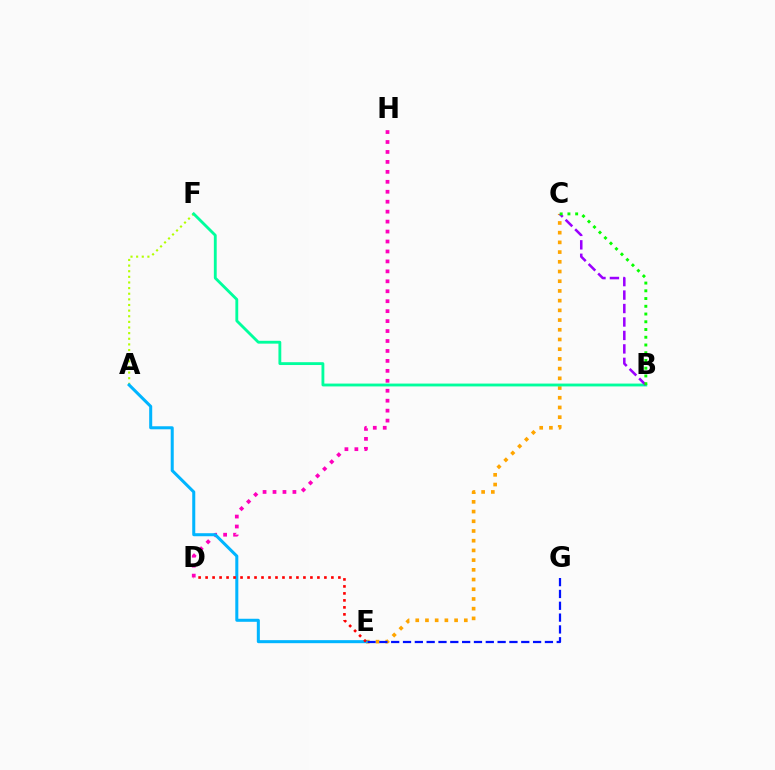{('A', 'F'): [{'color': '#b3ff00', 'line_style': 'dotted', 'thickness': 1.53}], ('C', 'E'): [{'color': '#ffa500', 'line_style': 'dotted', 'thickness': 2.64}], ('B', 'F'): [{'color': '#00ff9d', 'line_style': 'solid', 'thickness': 2.05}], ('B', 'C'): [{'color': '#9b00ff', 'line_style': 'dashed', 'thickness': 1.83}, {'color': '#08ff00', 'line_style': 'dotted', 'thickness': 2.1}], ('E', 'G'): [{'color': '#0010ff', 'line_style': 'dashed', 'thickness': 1.61}], ('D', 'H'): [{'color': '#ff00bd', 'line_style': 'dotted', 'thickness': 2.7}], ('A', 'E'): [{'color': '#00b5ff', 'line_style': 'solid', 'thickness': 2.18}], ('D', 'E'): [{'color': '#ff0000', 'line_style': 'dotted', 'thickness': 1.9}]}